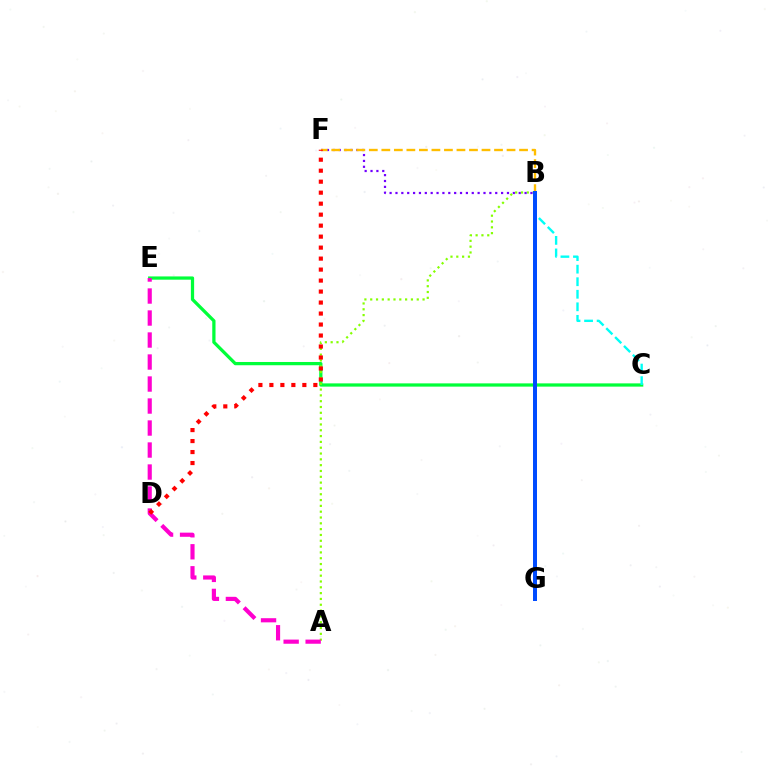{('C', 'E'): [{'color': '#00ff39', 'line_style': 'solid', 'thickness': 2.34}], ('B', 'C'): [{'color': '#00fff6', 'line_style': 'dashed', 'thickness': 1.7}], ('A', 'B'): [{'color': '#84ff00', 'line_style': 'dotted', 'thickness': 1.58}], ('B', 'F'): [{'color': '#7200ff', 'line_style': 'dotted', 'thickness': 1.59}, {'color': '#ffbd00', 'line_style': 'dashed', 'thickness': 1.7}], ('A', 'E'): [{'color': '#ff00cf', 'line_style': 'dashed', 'thickness': 2.99}], ('D', 'F'): [{'color': '#ff0000', 'line_style': 'dotted', 'thickness': 2.99}], ('B', 'G'): [{'color': '#004bff', 'line_style': 'solid', 'thickness': 2.87}]}